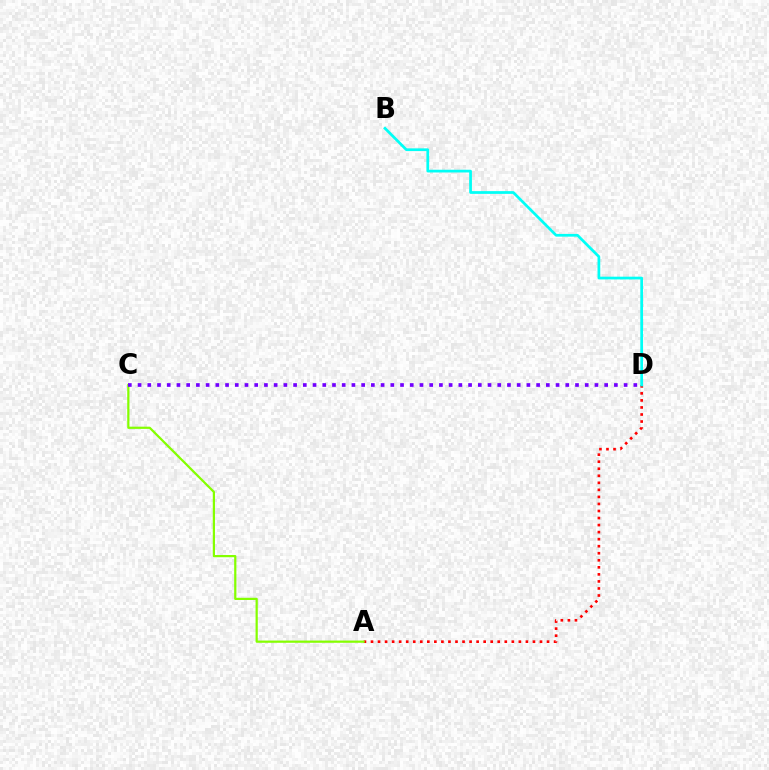{('A', 'D'): [{'color': '#ff0000', 'line_style': 'dotted', 'thickness': 1.91}], ('B', 'D'): [{'color': '#00fff6', 'line_style': 'solid', 'thickness': 1.97}], ('A', 'C'): [{'color': '#84ff00', 'line_style': 'solid', 'thickness': 1.6}], ('C', 'D'): [{'color': '#7200ff', 'line_style': 'dotted', 'thickness': 2.64}]}